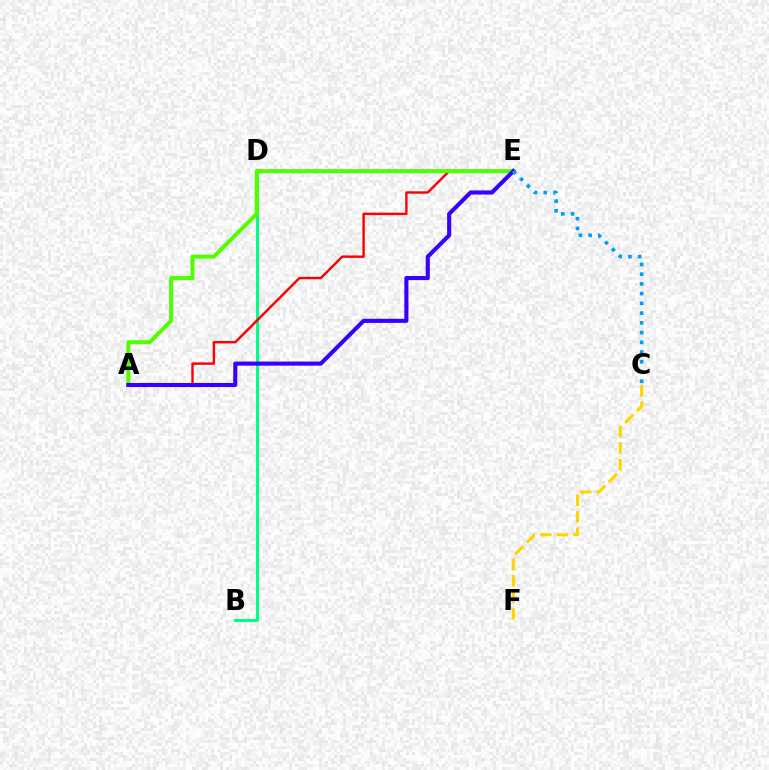{('B', 'D'): [{'color': '#00ff86', 'line_style': 'solid', 'thickness': 2.16}], ('D', 'E'): [{'color': '#ff00ed', 'line_style': 'dashed', 'thickness': 1.55}], ('A', 'E'): [{'color': '#ff0000', 'line_style': 'solid', 'thickness': 1.74}, {'color': '#4fff00', 'line_style': 'solid', 'thickness': 2.87}, {'color': '#3700ff', 'line_style': 'solid', 'thickness': 2.95}], ('C', 'F'): [{'color': '#ffd500', 'line_style': 'dashed', 'thickness': 2.24}], ('C', 'E'): [{'color': '#009eff', 'line_style': 'dotted', 'thickness': 2.65}]}